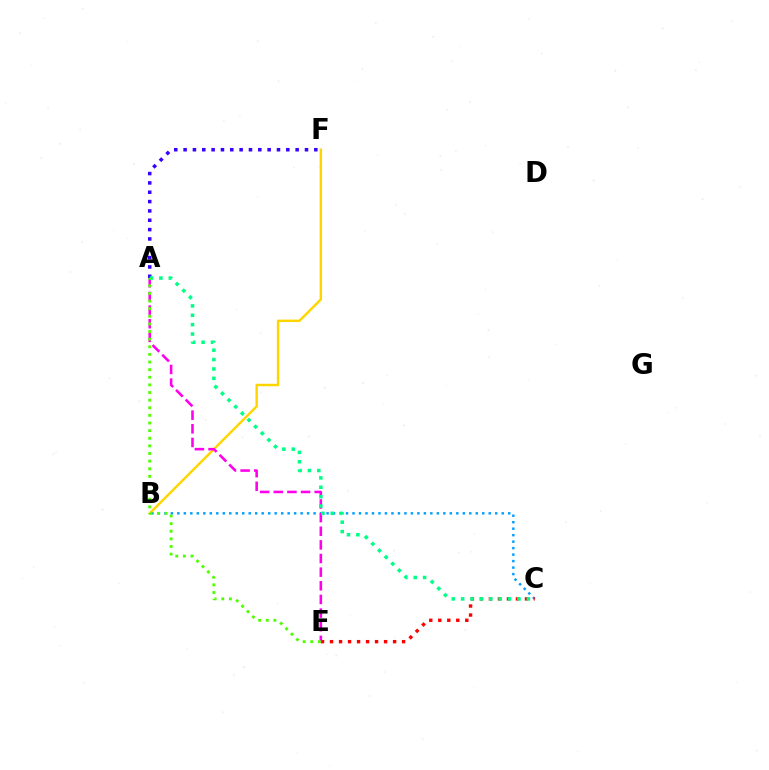{('B', 'C'): [{'color': '#009eff', 'line_style': 'dotted', 'thickness': 1.76}], ('C', 'E'): [{'color': '#ff0000', 'line_style': 'dotted', 'thickness': 2.45}], ('B', 'F'): [{'color': '#ffd500', 'line_style': 'solid', 'thickness': 1.76}], ('A', 'E'): [{'color': '#ff00ed', 'line_style': 'dashed', 'thickness': 1.85}, {'color': '#4fff00', 'line_style': 'dotted', 'thickness': 2.07}], ('A', 'F'): [{'color': '#3700ff', 'line_style': 'dotted', 'thickness': 2.54}], ('A', 'C'): [{'color': '#00ff86', 'line_style': 'dotted', 'thickness': 2.55}]}